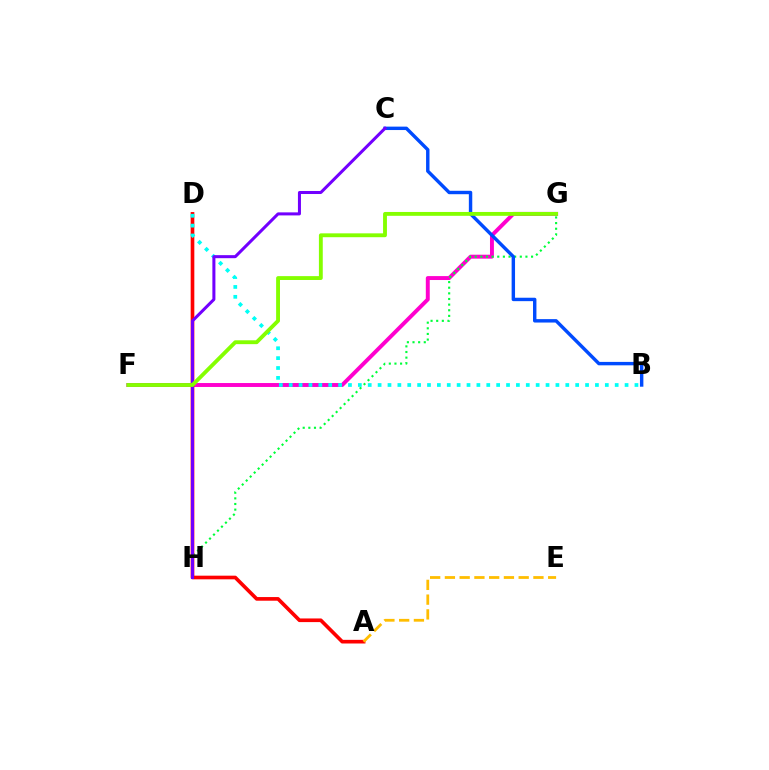{('F', 'G'): [{'color': '#ff00cf', 'line_style': 'solid', 'thickness': 2.83}, {'color': '#84ff00', 'line_style': 'solid', 'thickness': 2.78}], ('G', 'H'): [{'color': '#00ff39', 'line_style': 'dotted', 'thickness': 1.53}], ('A', 'D'): [{'color': '#ff0000', 'line_style': 'solid', 'thickness': 2.63}], ('B', 'C'): [{'color': '#004bff', 'line_style': 'solid', 'thickness': 2.46}], ('B', 'D'): [{'color': '#00fff6', 'line_style': 'dotted', 'thickness': 2.68}], ('C', 'H'): [{'color': '#7200ff', 'line_style': 'solid', 'thickness': 2.18}], ('A', 'E'): [{'color': '#ffbd00', 'line_style': 'dashed', 'thickness': 2.0}]}